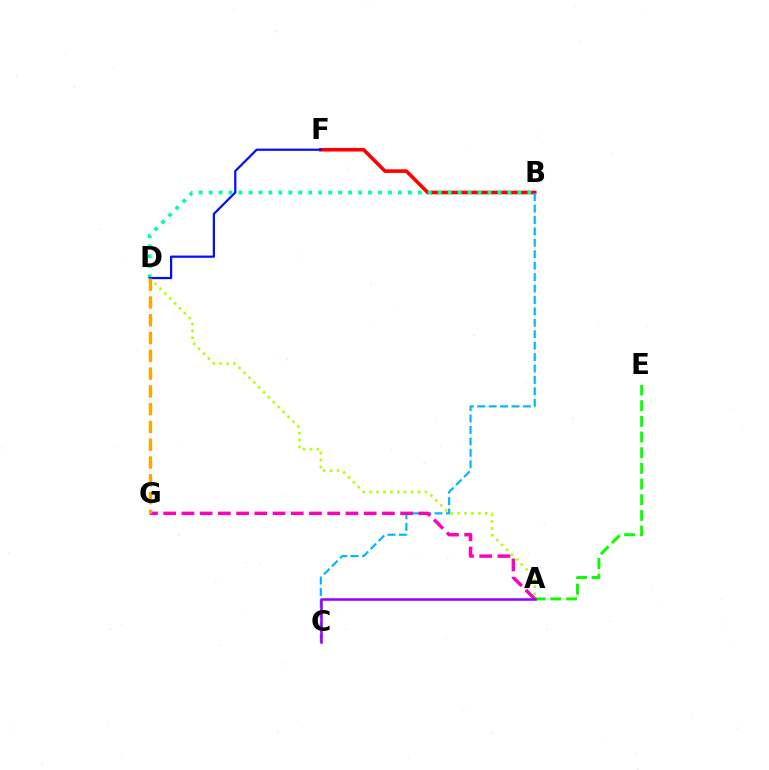{('B', 'F'): [{'color': '#ff0000', 'line_style': 'solid', 'thickness': 2.59}], ('B', 'C'): [{'color': '#00b5ff', 'line_style': 'dashed', 'thickness': 1.55}], ('A', 'G'): [{'color': '#ff00bd', 'line_style': 'dashed', 'thickness': 2.48}], ('A', 'D'): [{'color': '#b3ff00', 'line_style': 'dotted', 'thickness': 1.88}], ('B', 'D'): [{'color': '#00ff9d', 'line_style': 'dotted', 'thickness': 2.71}], ('A', 'E'): [{'color': '#08ff00', 'line_style': 'dashed', 'thickness': 2.13}], ('D', 'F'): [{'color': '#0010ff', 'line_style': 'solid', 'thickness': 1.6}], ('D', 'G'): [{'color': '#ffa500', 'line_style': 'dashed', 'thickness': 2.42}], ('A', 'C'): [{'color': '#9b00ff', 'line_style': 'solid', 'thickness': 1.84}]}